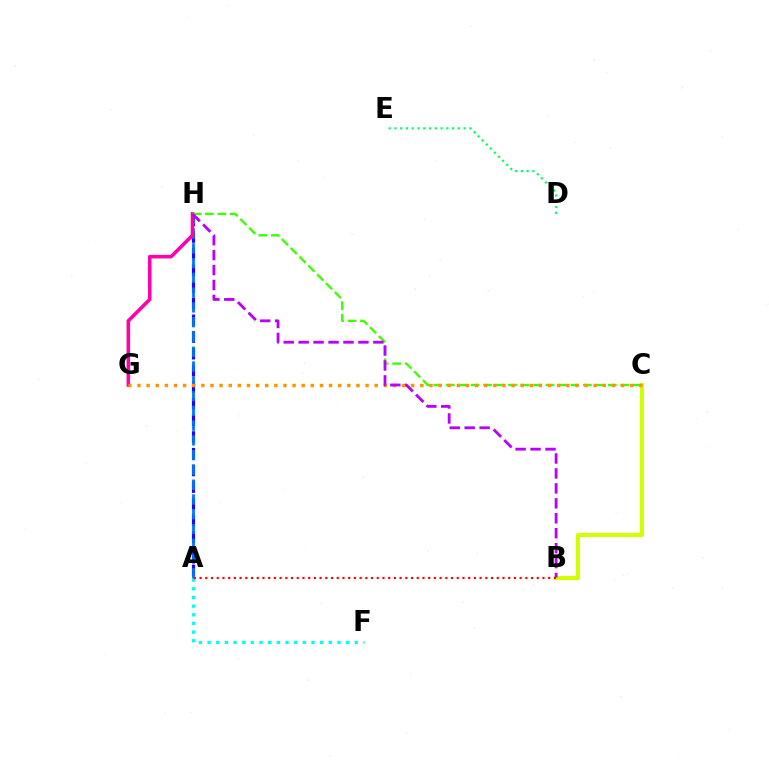{('A', 'H'): [{'color': '#2500ff', 'line_style': 'dashed', 'thickness': 2.26}, {'color': '#0074ff', 'line_style': 'dashed', 'thickness': 2.01}], ('A', 'F'): [{'color': '#00fff6', 'line_style': 'dotted', 'thickness': 2.35}], ('B', 'C'): [{'color': '#d1ff00', 'line_style': 'solid', 'thickness': 2.93}], ('G', 'H'): [{'color': '#ff00ac', 'line_style': 'solid', 'thickness': 2.56}], ('C', 'H'): [{'color': '#3dff00', 'line_style': 'dashed', 'thickness': 1.69}], ('A', 'B'): [{'color': '#ff0000', 'line_style': 'dotted', 'thickness': 1.55}], ('C', 'G'): [{'color': '#ff9400', 'line_style': 'dotted', 'thickness': 2.48}], ('D', 'E'): [{'color': '#00ff5c', 'line_style': 'dotted', 'thickness': 1.57}], ('B', 'H'): [{'color': '#b900ff', 'line_style': 'dashed', 'thickness': 2.03}]}